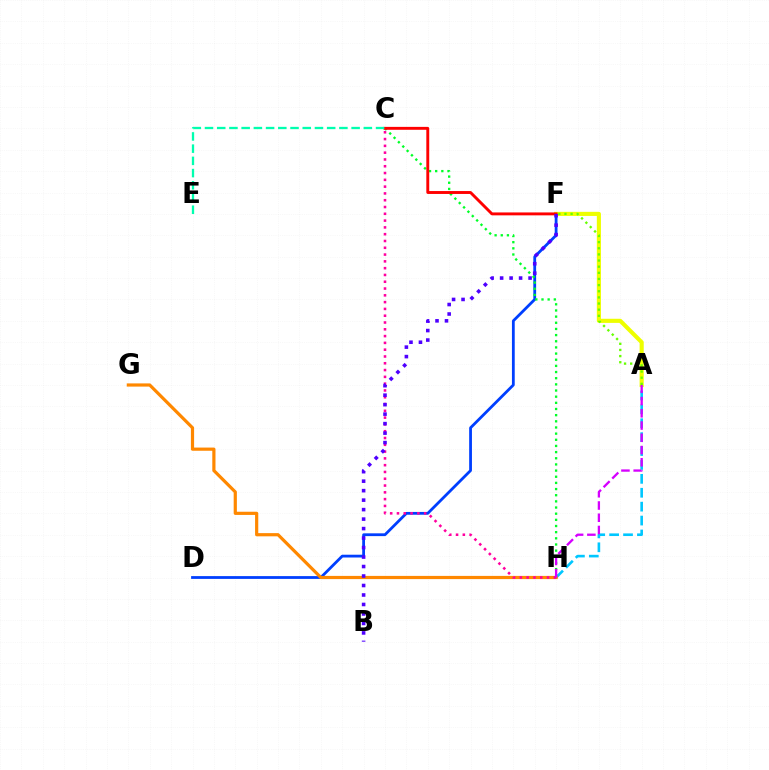{('D', 'F'): [{'color': '#003fff', 'line_style': 'solid', 'thickness': 2.01}], ('C', 'H'): [{'color': '#00ff27', 'line_style': 'dotted', 'thickness': 1.67}, {'color': '#ff00a0', 'line_style': 'dotted', 'thickness': 1.85}], ('A', 'H'): [{'color': '#00c7ff', 'line_style': 'dashed', 'thickness': 1.89}, {'color': '#d600ff', 'line_style': 'dashed', 'thickness': 1.66}], ('G', 'H'): [{'color': '#ff8800', 'line_style': 'solid', 'thickness': 2.3}], ('A', 'F'): [{'color': '#eeff00', 'line_style': 'solid', 'thickness': 2.97}, {'color': '#66ff00', 'line_style': 'dotted', 'thickness': 1.67}], ('C', 'F'): [{'color': '#ff0000', 'line_style': 'solid', 'thickness': 2.09}], ('C', 'E'): [{'color': '#00ffaf', 'line_style': 'dashed', 'thickness': 1.66}], ('B', 'F'): [{'color': '#4f00ff', 'line_style': 'dotted', 'thickness': 2.58}]}